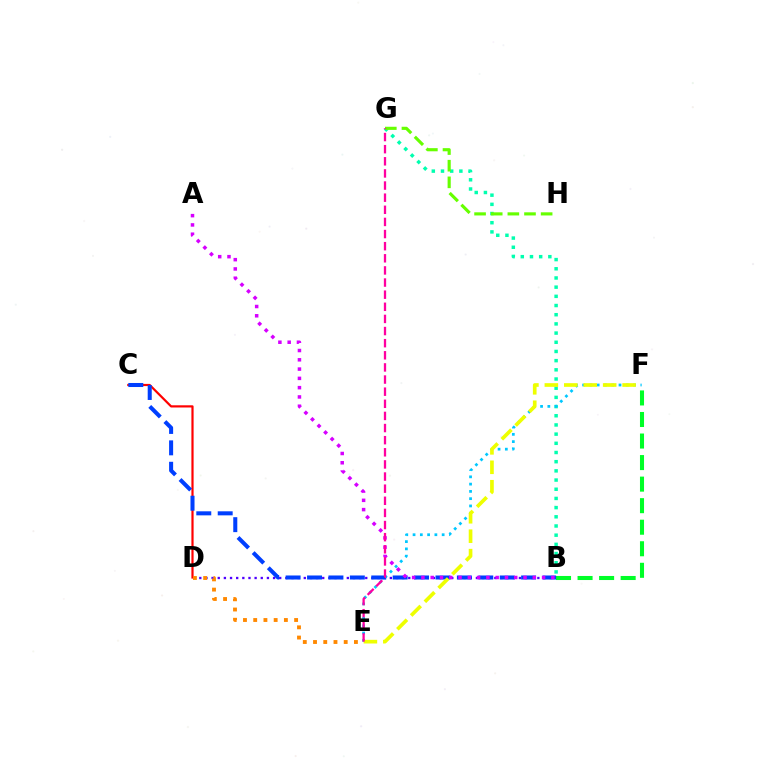{('C', 'D'): [{'color': '#ff0000', 'line_style': 'solid', 'thickness': 1.58}], ('B', 'G'): [{'color': '#00ffaf', 'line_style': 'dotted', 'thickness': 2.5}], ('B', 'D'): [{'color': '#4f00ff', 'line_style': 'dotted', 'thickness': 1.67}], ('E', 'F'): [{'color': '#00c7ff', 'line_style': 'dotted', 'thickness': 1.98}, {'color': '#eeff00', 'line_style': 'dashed', 'thickness': 2.64}], ('B', 'F'): [{'color': '#00ff27', 'line_style': 'dashed', 'thickness': 2.93}], ('B', 'C'): [{'color': '#003fff', 'line_style': 'dashed', 'thickness': 2.91}], ('D', 'E'): [{'color': '#ff8800', 'line_style': 'dotted', 'thickness': 2.78}], ('G', 'H'): [{'color': '#66ff00', 'line_style': 'dashed', 'thickness': 2.26}], ('A', 'B'): [{'color': '#d600ff', 'line_style': 'dotted', 'thickness': 2.52}], ('E', 'G'): [{'color': '#ff00a0', 'line_style': 'dashed', 'thickness': 1.65}]}